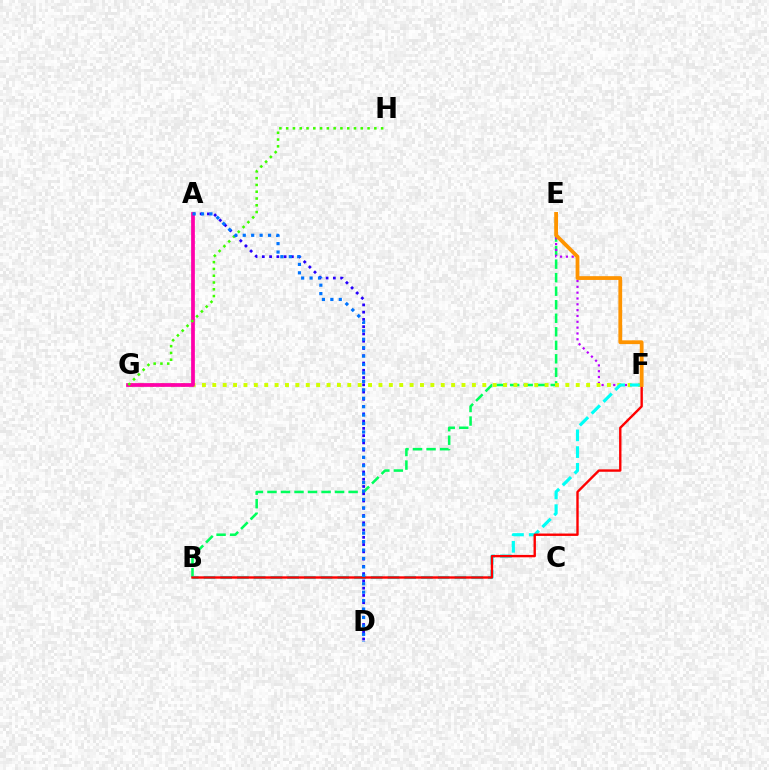{('B', 'E'): [{'color': '#00ff5c', 'line_style': 'dashed', 'thickness': 1.84}], ('E', 'F'): [{'color': '#b900ff', 'line_style': 'dotted', 'thickness': 1.58}, {'color': '#ff9400', 'line_style': 'solid', 'thickness': 2.72}], ('A', 'D'): [{'color': '#2500ff', 'line_style': 'dotted', 'thickness': 1.97}, {'color': '#0074ff', 'line_style': 'dotted', 'thickness': 2.29}], ('F', 'G'): [{'color': '#d1ff00', 'line_style': 'dotted', 'thickness': 2.82}], ('B', 'F'): [{'color': '#00fff6', 'line_style': 'dashed', 'thickness': 2.27}, {'color': '#ff0000', 'line_style': 'solid', 'thickness': 1.72}], ('A', 'G'): [{'color': '#ff00ac', 'line_style': 'solid', 'thickness': 2.7}], ('G', 'H'): [{'color': '#3dff00', 'line_style': 'dotted', 'thickness': 1.84}]}